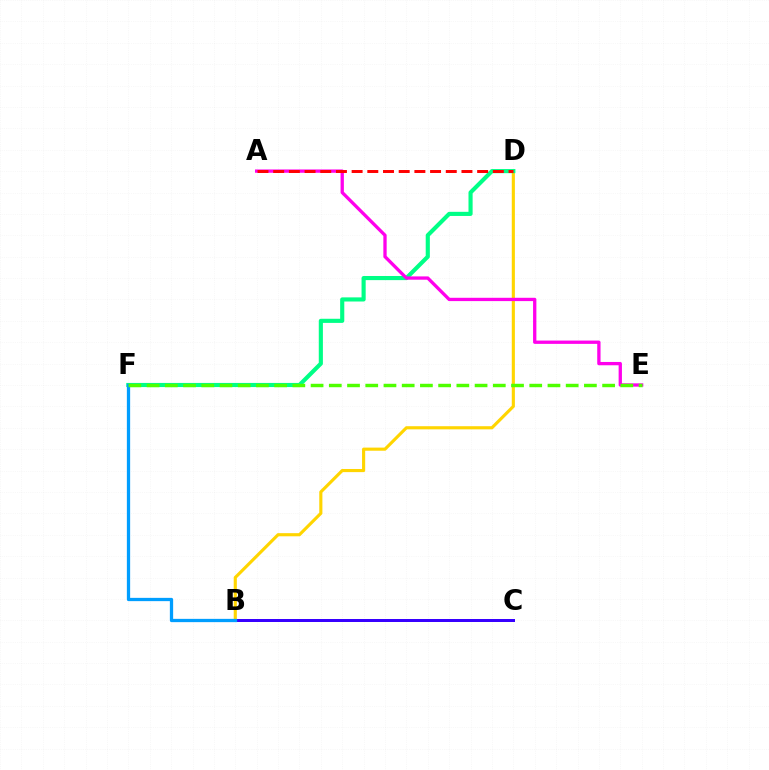{('B', 'D'): [{'color': '#ffd500', 'line_style': 'solid', 'thickness': 2.25}], ('D', 'F'): [{'color': '#00ff86', 'line_style': 'solid', 'thickness': 2.97}], ('B', 'C'): [{'color': '#3700ff', 'line_style': 'solid', 'thickness': 2.15}], ('A', 'E'): [{'color': '#ff00ed', 'line_style': 'solid', 'thickness': 2.38}], ('A', 'D'): [{'color': '#ff0000', 'line_style': 'dashed', 'thickness': 2.13}], ('B', 'F'): [{'color': '#009eff', 'line_style': 'solid', 'thickness': 2.36}], ('E', 'F'): [{'color': '#4fff00', 'line_style': 'dashed', 'thickness': 2.48}]}